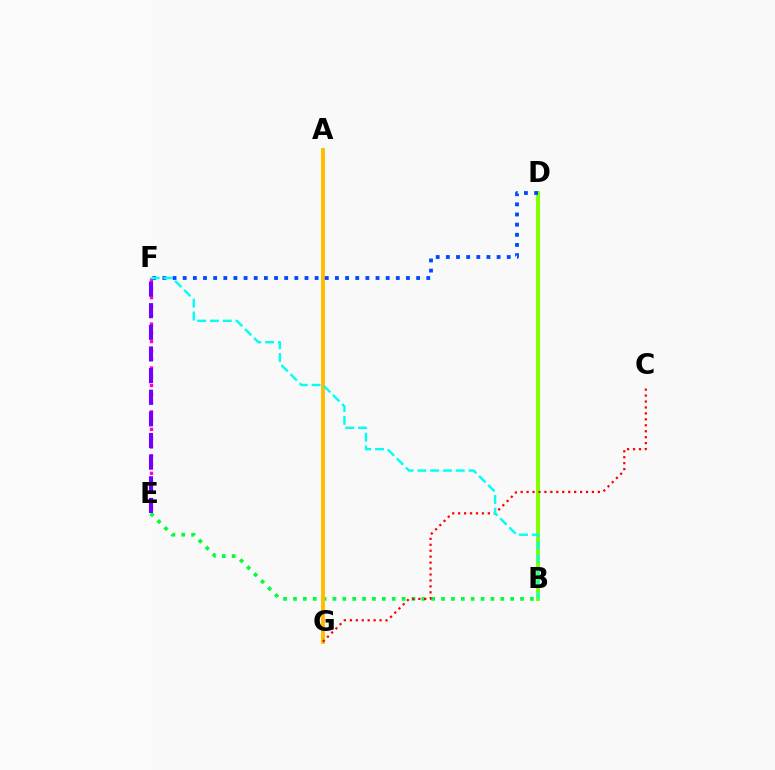{('B', 'D'): [{'color': '#84ff00', 'line_style': 'solid', 'thickness': 2.91}], ('B', 'E'): [{'color': '#00ff39', 'line_style': 'dotted', 'thickness': 2.68}], ('A', 'G'): [{'color': '#ffbd00', 'line_style': 'solid', 'thickness': 2.83}], ('D', 'F'): [{'color': '#004bff', 'line_style': 'dotted', 'thickness': 2.76}], ('E', 'F'): [{'color': '#ff00cf', 'line_style': 'dotted', 'thickness': 2.39}, {'color': '#7200ff', 'line_style': 'dashed', 'thickness': 2.94}], ('C', 'G'): [{'color': '#ff0000', 'line_style': 'dotted', 'thickness': 1.61}], ('B', 'F'): [{'color': '#00fff6', 'line_style': 'dashed', 'thickness': 1.74}]}